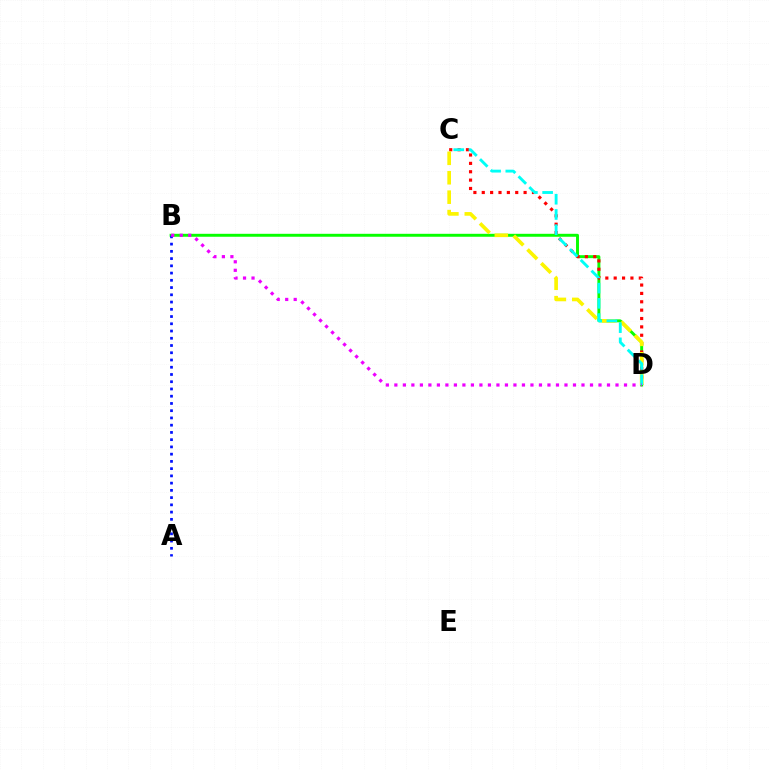{('B', 'D'): [{'color': '#08ff00', 'line_style': 'solid', 'thickness': 2.12}, {'color': '#ee00ff', 'line_style': 'dotted', 'thickness': 2.31}], ('C', 'D'): [{'color': '#ff0000', 'line_style': 'dotted', 'thickness': 2.27}, {'color': '#fcf500', 'line_style': 'dashed', 'thickness': 2.64}, {'color': '#00fff6', 'line_style': 'dashed', 'thickness': 2.07}], ('A', 'B'): [{'color': '#0010ff', 'line_style': 'dotted', 'thickness': 1.97}]}